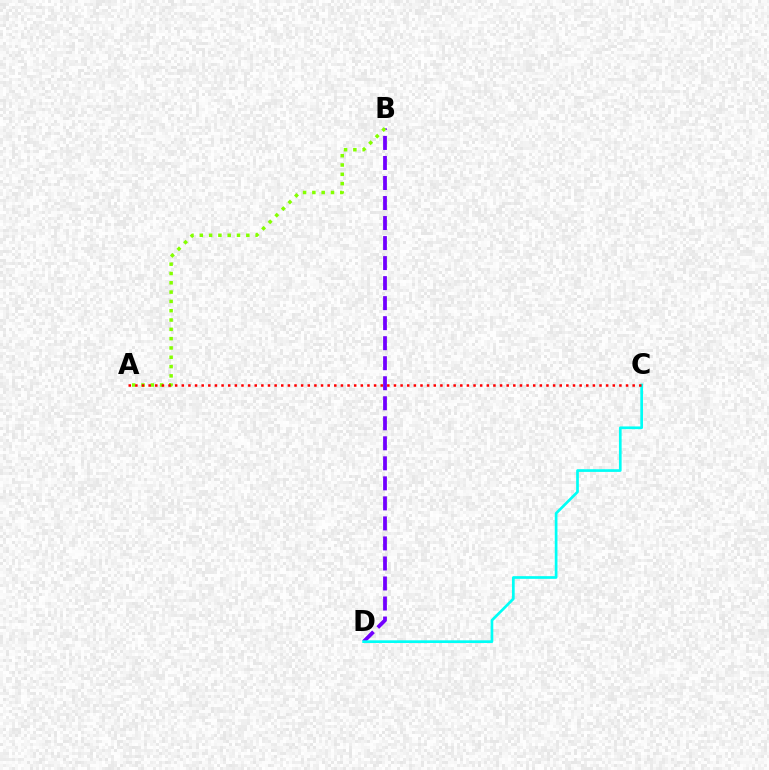{('B', 'D'): [{'color': '#7200ff', 'line_style': 'dashed', 'thickness': 2.72}], ('C', 'D'): [{'color': '#00fff6', 'line_style': 'solid', 'thickness': 1.94}], ('A', 'B'): [{'color': '#84ff00', 'line_style': 'dotted', 'thickness': 2.53}], ('A', 'C'): [{'color': '#ff0000', 'line_style': 'dotted', 'thickness': 1.8}]}